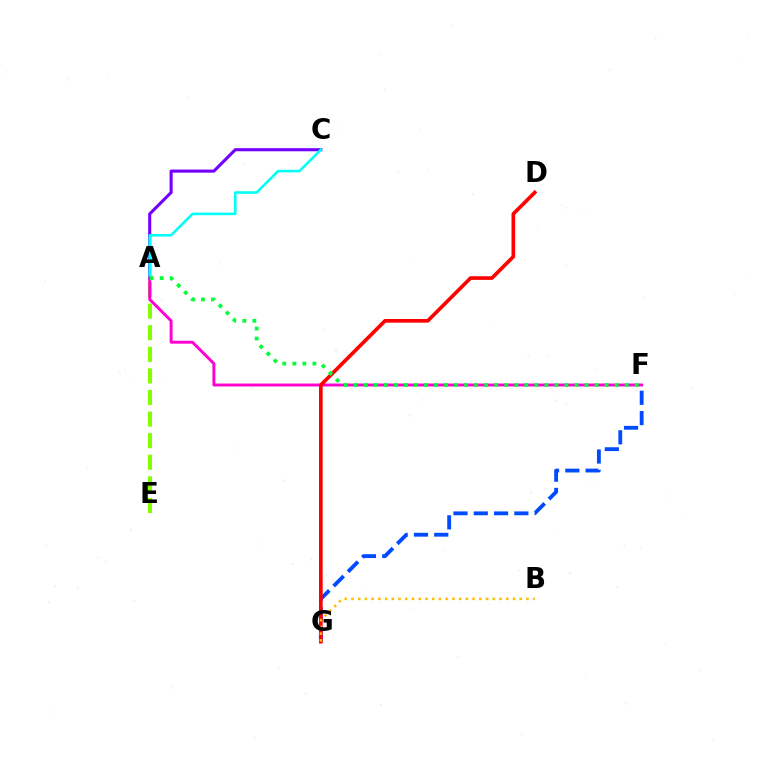{('A', 'C'): [{'color': '#7200ff', 'line_style': 'solid', 'thickness': 2.22}, {'color': '#00fff6', 'line_style': 'solid', 'thickness': 1.85}], ('A', 'E'): [{'color': '#84ff00', 'line_style': 'dashed', 'thickness': 2.93}], ('F', 'G'): [{'color': '#004bff', 'line_style': 'dashed', 'thickness': 2.76}], ('A', 'F'): [{'color': '#ff00cf', 'line_style': 'solid', 'thickness': 2.11}, {'color': '#00ff39', 'line_style': 'dotted', 'thickness': 2.73}], ('D', 'G'): [{'color': '#ff0000', 'line_style': 'solid', 'thickness': 2.63}], ('B', 'G'): [{'color': '#ffbd00', 'line_style': 'dotted', 'thickness': 1.83}]}